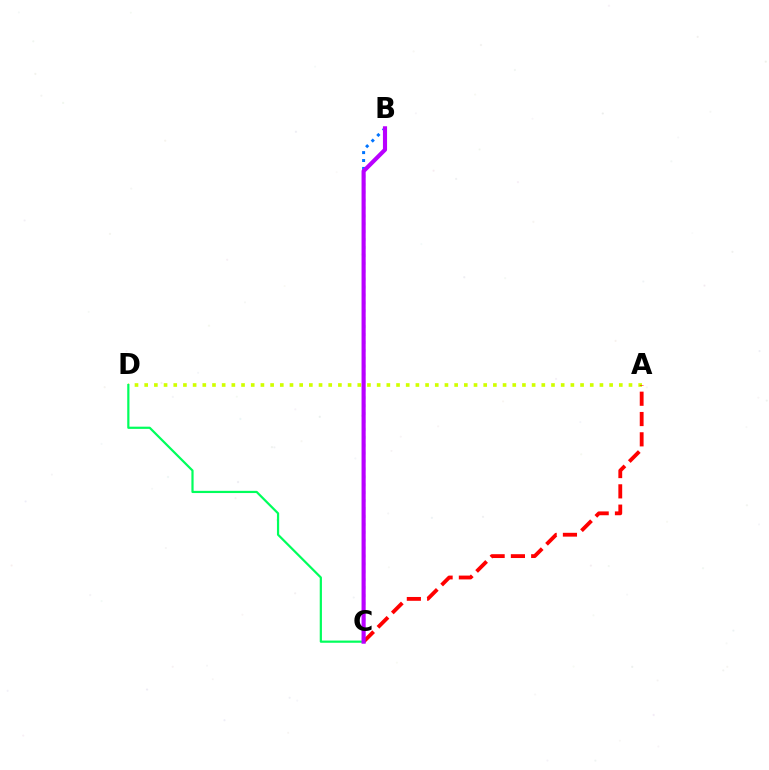{('A', 'D'): [{'color': '#d1ff00', 'line_style': 'dotted', 'thickness': 2.63}], ('C', 'D'): [{'color': '#00ff5c', 'line_style': 'solid', 'thickness': 1.59}], ('A', 'C'): [{'color': '#ff0000', 'line_style': 'dashed', 'thickness': 2.76}], ('B', 'C'): [{'color': '#0074ff', 'line_style': 'dotted', 'thickness': 2.15}, {'color': '#b900ff', 'line_style': 'solid', 'thickness': 2.97}]}